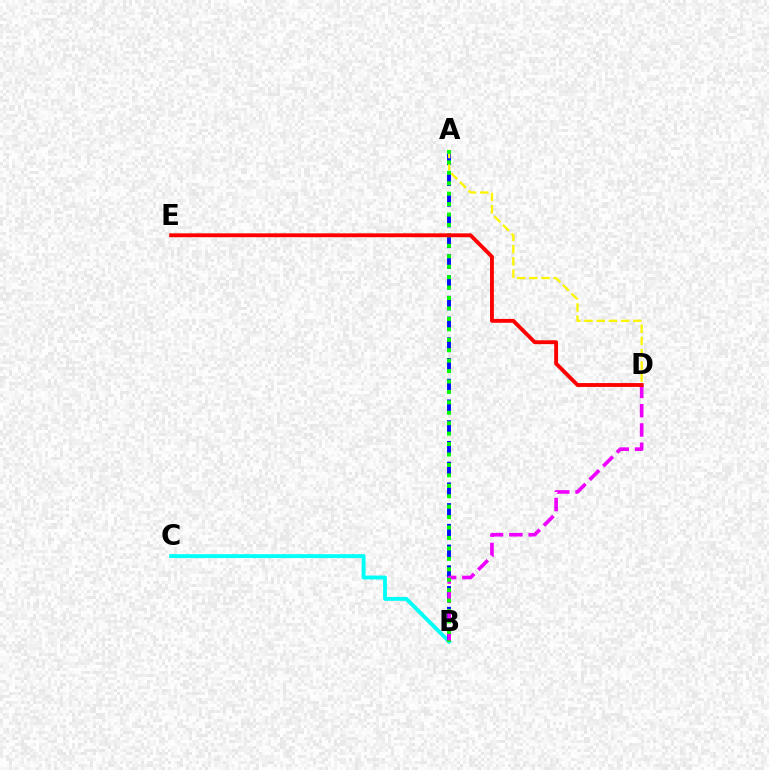{('B', 'C'): [{'color': '#00fff6', 'line_style': 'solid', 'thickness': 2.77}], ('A', 'B'): [{'color': '#0010ff', 'line_style': 'dashed', 'thickness': 2.82}, {'color': '#08ff00', 'line_style': 'dotted', 'thickness': 2.83}], ('B', 'D'): [{'color': '#ee00ff', 'line_style': 'dashed', 'thickness': 2.62}], ('A', 'D'): [{'color': '#fcf500', 'line_style': 'dashed', 'thickness': 1.66}], ('D', 'E'): [{'color': '#ff0000', 'line_style': 'solid', 'thickness': 2.78}]}